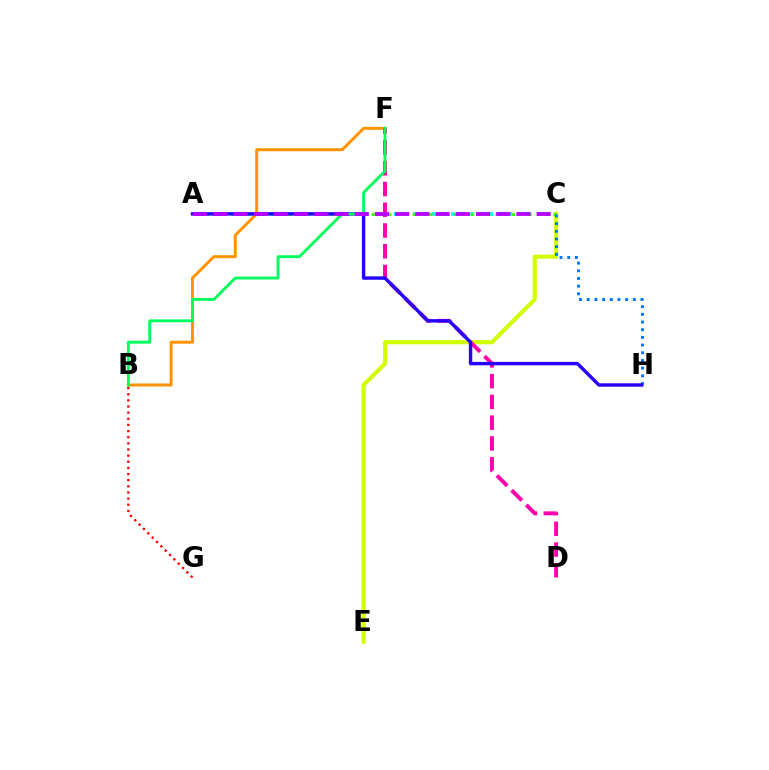{('A', 'C'): [{'color': '#00fff6', 'line_style': 'dotted', 'thickness': 2.6}, {'color': '#3dff00', 'line_style': 'dotted', 'thickness': 2.25}, {'color': '#b900ff', 'line_style': 'dashed', 'thickness': 2.75}], ('B', 'F'): [{'color': '#ff9400', 'line_style': 'solid', 'thickness': 2.15}, {'color': '#00ff5c', 'line_style': 'solid', 'thickness': 2.06}], ('C', 'E'): [{'color': '#d1ff00', 'line_style': 'solid', 'thickness': 2.95}], ('D', 'F'): [{'color': '#ff00ac', 'line_style': 'dashed', 'thickness': 2.82}], ('C', 'H'): [{'color': '#0074ff', 'line_style': 'dotted', 'thickness': 2.09}], ('B', 'G'): [{'color': '#ff0000', 'line_style': 'dotted', 'thickness': 1.67}], ('A', 'H'): [{'color': '#2500ff', 'line_style': 'solid', 'thickness': 2.46}]}